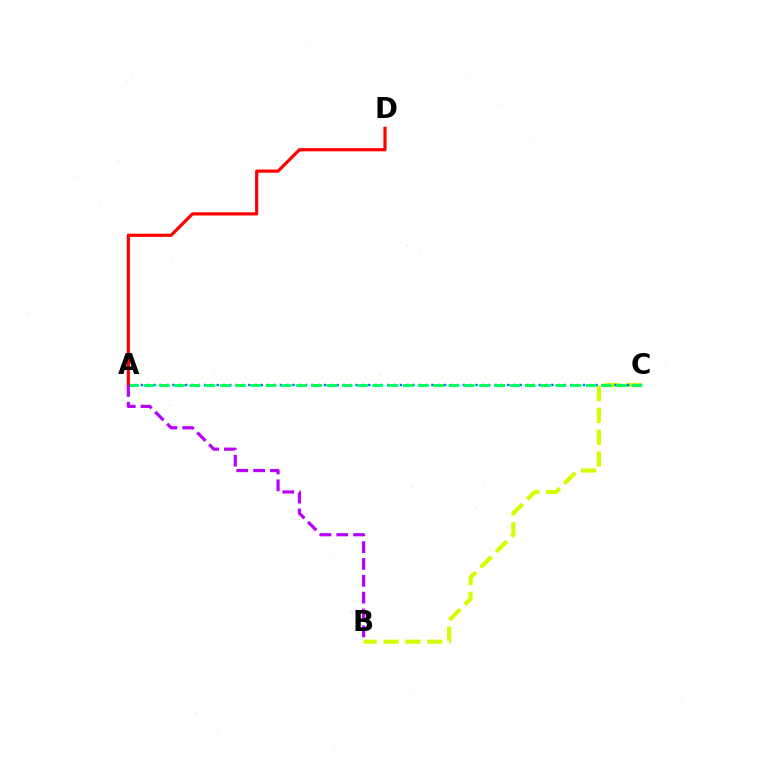{('B', 'C'): [{'color': '#d1ff00', 'line_style': 'dashed', 'thickness': 2.97}], ('A', 'C'): [{'color': '#0074ff', 'line_style': 'dotted', 'thickness': 1.72}, {'color': '#00ff5c', 'line_style': 'dashed', 'thickness': 2.07}], ('A', 'D'): [{'color': '#ff0000', 'line_style': 'solid', 'thickness': 2.3}], ('A', 'B'): [{'color': '#b900ff', 'line_style': 'dashed', 'thickness': 2.29}]}